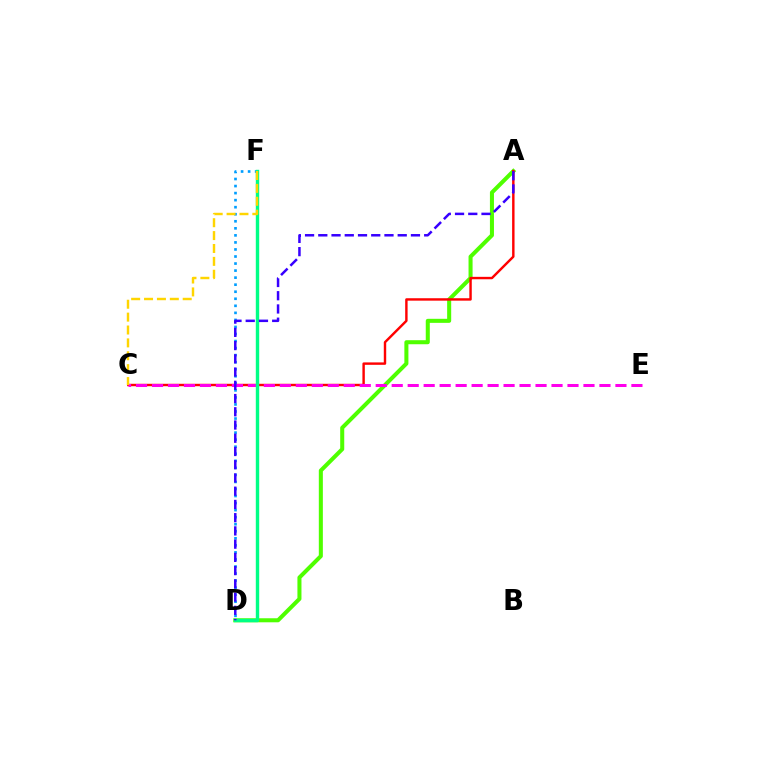{('A', 'D'): [{'color': '#4fff00', 'line_style': 'solid', 'thickness': 2.91}, {'color': '#3700ff', 'line_style': 'dashed', 'thickness': 1.8}], ('A', 'C'): [{'color': '#ff0000', 'line_style': 'solid', 'thickness': 1.74}], ('D', 'F'): [{'color': '#009eff', 'line_style': 'dotted', 'thickness': 1.91}, {'color': '#00ff86', 'line_style': 'solid', 'thickness': 2.45}], ('C', 'E'): [{'color': '#ff00ed', 'line_style': 'dashed', 'thickness': 2.17}], ('C', 'F'): [{'color': '#ffd500', 'line_style': 'dashed', 'thickness': 1.75}]}